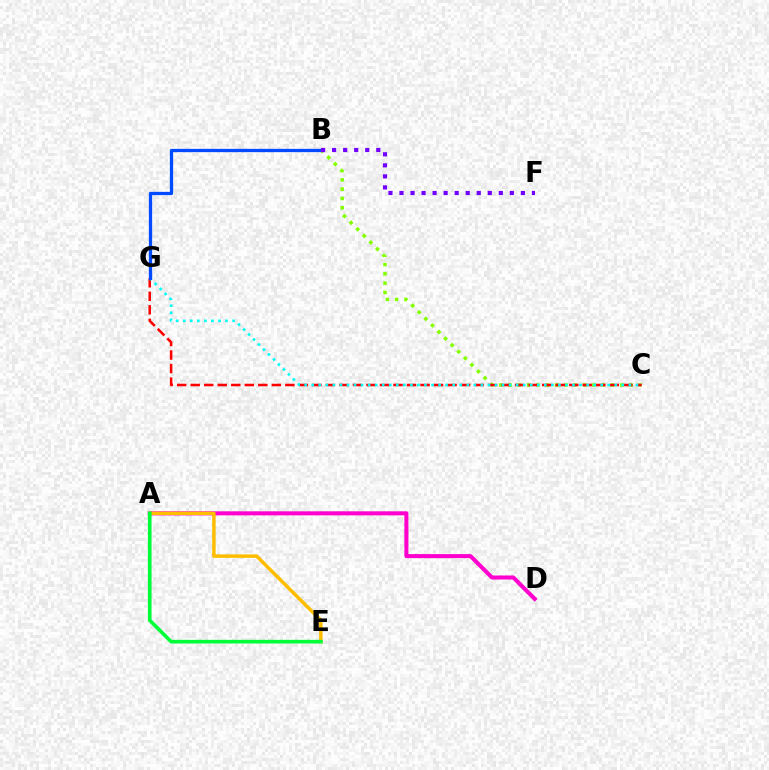{('A', 'D'): [{'color': '#ff00cf', 'line_style': 'solid', 'thickness': 2.92}], ('B', 'C'): [{'color': '#84ff00', 'line_style': 'dotted', 'thickness': 2.53}], ('A', 'E'): [{'color': '#ffbd00', 'line_style': 'solid', 'thickness': 2.51}, {'color': '#00ff39', 'line_style': 'solid', 'thickness': 2.64}], ('C', 'G'): [{'color': '#ff0000', 'line_style': 'dashed', 'thickness': 1.84}, {'color': '#00fff6', 'line_style': 'dotted', 'thickness': 1.92}], ('B', 'G'): [{'color': '#004bff', 'line_style': 'solid', 'thickness': 2.37}], ('B', 'F'): [{'color': '#7200ff', 'line_style': 'dotted', 'thickness': 3.0}]}